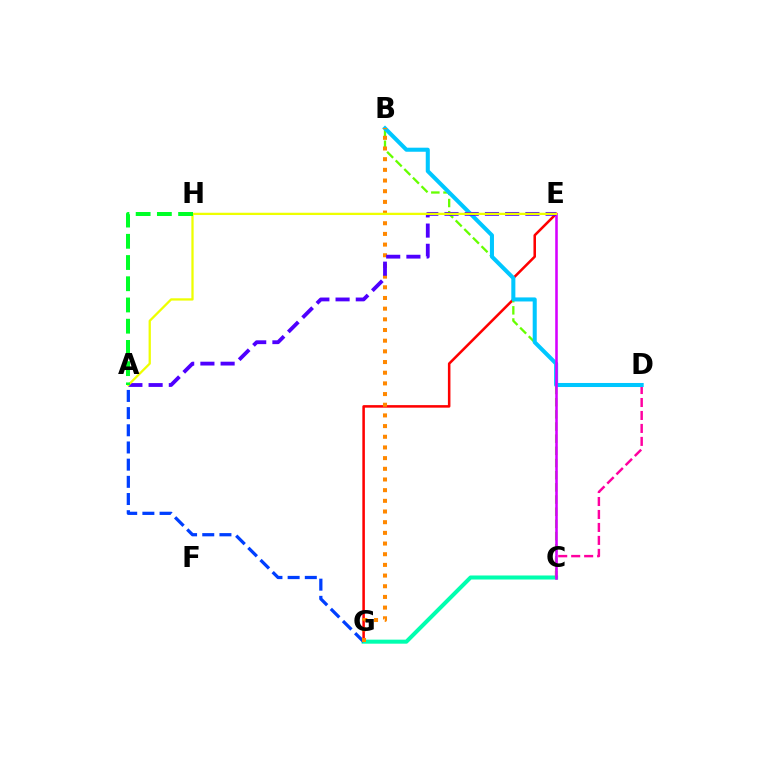{('E', 'G'): [{'color': '#ff0000', 'line_style': 'solid', 'thickness': 1.83}], ('C', 'G'): [{'color': '#00ffaf', 'line_style': 'solid', 'thickness': 2.9}], ('C', 'D'): [{'color': '#ff00a0', 'line_style': 'dashed', 'thickness': 1.76}], ('B', 'C'): [{'color': '#66ff00', 'line_style': 'dashed', 'thickness': 1.65}], ('B', 'D'): [{'color': '#00c7ff', 'line_style': 'solid', 'thickness': 2.92}], ('A', 'G'): [{'color': '#003fff', 'line_style': 'dashed', 'thickness': 2.33}], ('B', 'G'): [{'color': '#ff8800', 'line_style': 'dotted', 'thickness': 2.9}], ('C', 'E'): [{'color': '#d600ff', 'line_style': 'solid', 'thickness': 1.84}], ('A', 'E'): [{'color': '#4f00ff', 'line_style': 'dashed', 'thickness': 2.75}, {'color': '#eeff00', 'line_style': 'solid', 'thickness': 1.64}], ('A', 'H'): [{'color': '#00ff27', 'line_style': 'dashed', 'thickness': 2.88}]}